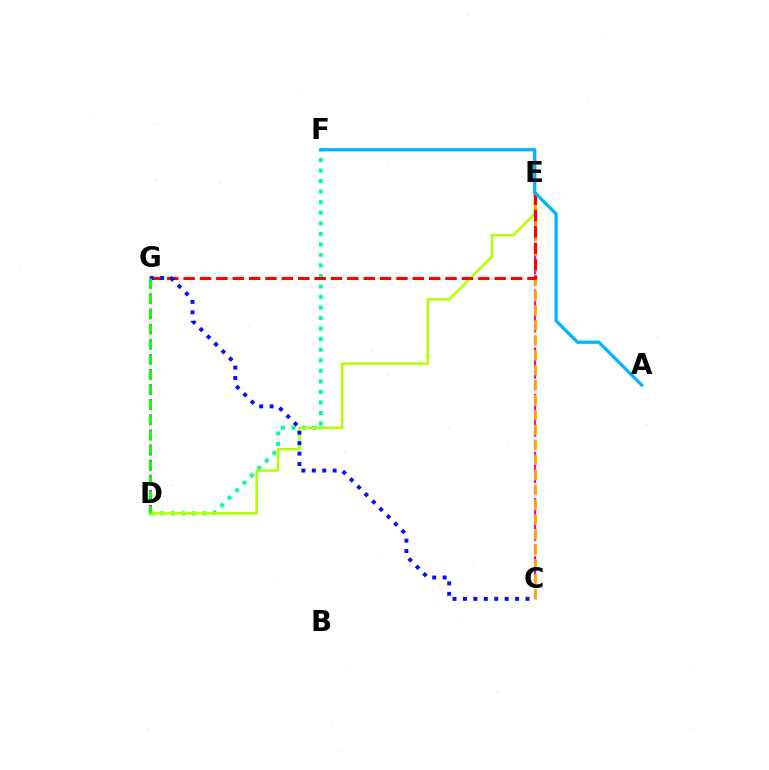{('C', 'E'): [{'color': '#ff00bd', 'line_style': 'dashed', 'thickness': 1.57}, {'color': '#ffa500', 'line_style': 'dashed', 'thickness': 2.03}], ('D', 'G'): [{'color': '#9b00ff', 'line_style': 'dotted', 'thickness': 2.05}, {'color': '#08ff00', 'line_style': 'dashed', 'thickness': 2.06}], ('D', 'F'): [{'color': '#00ff9d', 'line_style': 'dotted', 'thickness': 2.86}], ('D', 'E'): [{'color': '#b3ff00', 'line_style': 'solid', 'thickness': 1.81}], ('E', 'G'): [{'color': '#ff0000', 'line_style': 'dashed', 'thickness': 2.22}], ('A', 'F'): [{'color': '#00b5ff', 'line_style': 'solid', 'thickness': 2.35}], ('C', 'G'): [{'color': '#0010ff', 'line_style': 'dotted', 'thickness': 2.83}]}